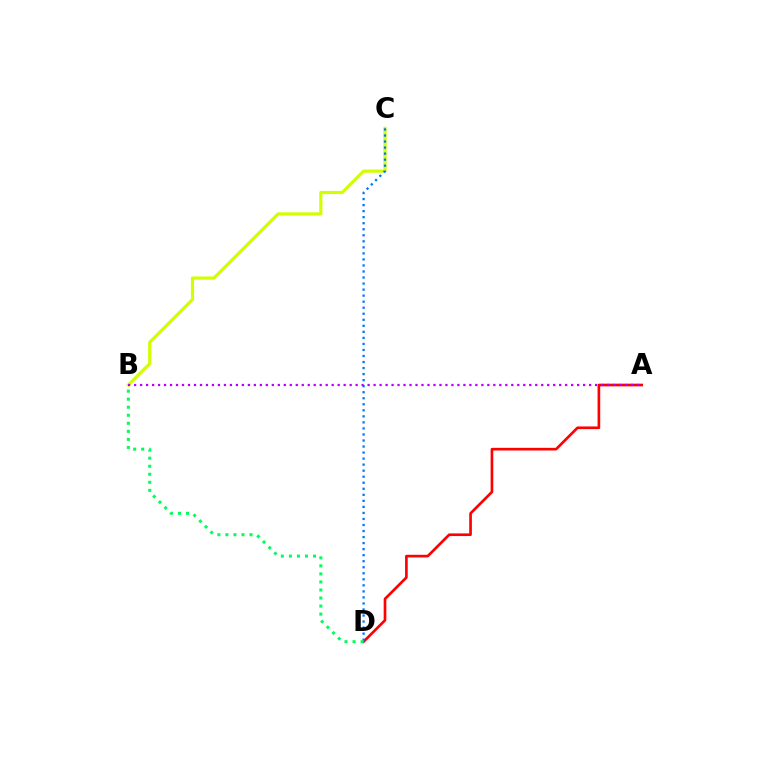{('B', 'C'): [{'color': '#d1ff00', 'line_style': 'solid', 'thickness': 2.29}], ('A', 'D'): [{'color': '#ff0000', 'line_style': 'solid', 'thickness': 1.91}], ('C', 'D'): [{'color': '#0074ff', 'line_style': 'dotted', 'thickness': 1.64}], ('B', 'D'): [{'color': '#00ff5c', 'line_style': 'dotted', 'thickness': 2.18}], ('A', 'B'): [{'color': '#b900ff', 'line_style': 'dotted', 'thickness': 1.63}]}